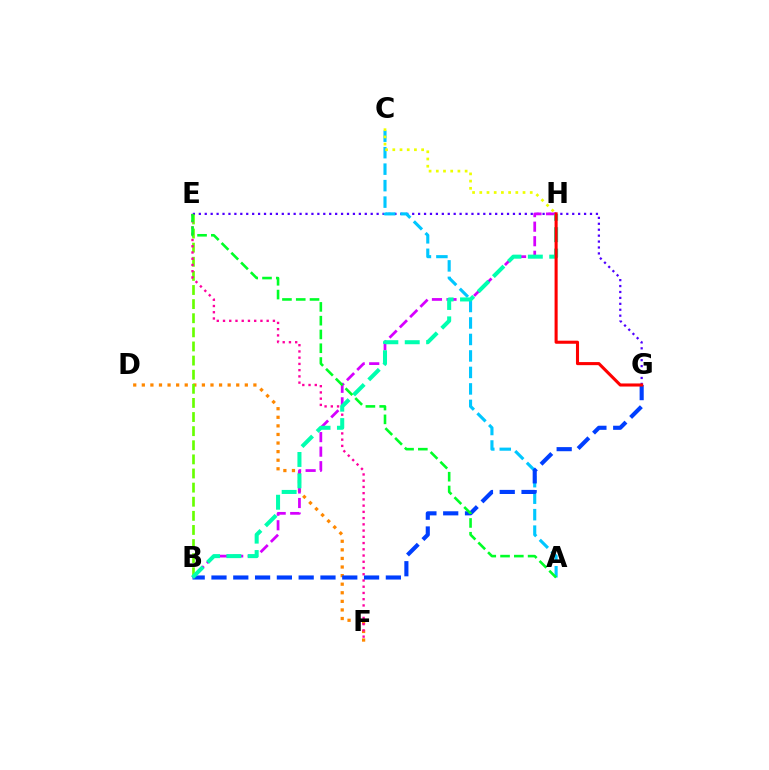{('D', 'F'): [{'color': '#ff8800', 'line_style': 'dotted', 'thickness': 2.33}], ('E', 'G'): [{'color': '#4f00ff', 'line_style': 'dotted', 'thickness': 1.61}], ('B', 'E'): [{'color': '#66ff00', 'line_style': 'dashed', 'thickness': 1.92}], ('E', 'F'): [{'color': '#ff00a0', 'line_style': 'dotted', 'thickness': 1.69}], ('A', 'C'): [{'color': '#00c7ff', 'line_style': 'dashed', 'thickness': 2.24}], ('B', 'G'): [{'color': '#003fff', 'line_style': 'dashed', 'thickness': 2.96}], ('B', 'H'): [{'color': '#d600ff', 'line_style': 'dashed', 'thickness': 1.98}, {'color': '#00ffaf', 'line_style': 'dashed', 'thickness': 2.9}], ('C', 'H'): [{'color': '#eeff00', 'line_style': 'dotted', 'thickness': 1.96}], ('G', 'H'): [{'color': '#ff0000', 'line_style': 'solid', 'thickness': 2.22}], ('A', 'E'): [{'color': '#00ff27', 'line_style': 'dashed', 'thickness': 1.87}]}